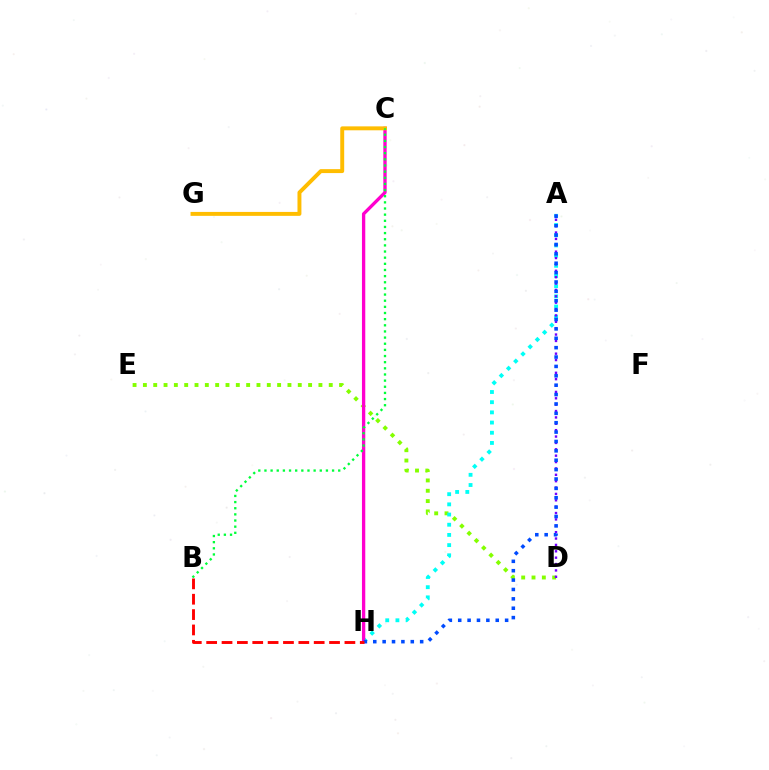{('D', 'E'): [{'color': '#84ff00', 'line_style': 'dotted', 'thickness': 2.81}], ('A', 'H'): [{'color': '#00fff6', 'line_style': 'dotted', 'thickness': 2.77}, {'color': '#004bff', 'line_style': 'dotted', 'thickness': 2.55}], ('C', 'H'): [{'color': '#ff00cf', 'line_style': 'solid', 'thickness': 2.39}], ('C', 'G'): [{'color': '#ffbd00', 'line_style': 'solid', 'thickness': 2.83}], ('A', 'D'): [{'color': '#7200ff', 'line_style': 'dotted', 'thickness': 1.73}], ('B', 'C'): [{'color': '#00ff39', 'line_style': 'dotted', 'thickness': 1.67}], ('B', 'H'): [{'color': '#ff0000', 'line_style': 'dashed', 'thickness': 2.09}]}